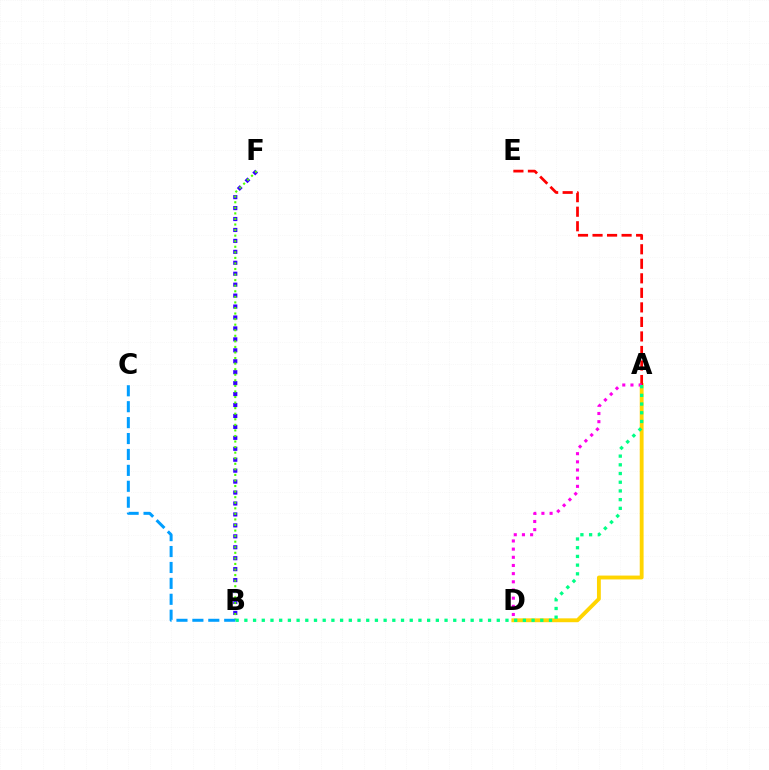{('A', 'D'): [{'color': '#ffd500', 'line_style': 'solid', 'thickness': 2.78}, {'color': '#ff00ed', 'line_style': 'dotted', 'thickness': 2.22}], ('B', 'F'): [{'color': '#3700ff', 'line_style': 'dotted', 'thickness': 2.97}, {'color': '#4fff00', 'line_style': 'dotted', 'thickness': 1.51}], ('A', 'E'): [{'color': '#ff0000', 'line_style': 'dashed', 'thickness': 1.97}], ('A', 'B'): [{'color': '#00ff86', 'line_style': 'dotted', 'thickness': 2.36}], ('B', 'C'): [{'color': '#009eff', 'line_style': 'dashed', 'thickness': 2.16}]}